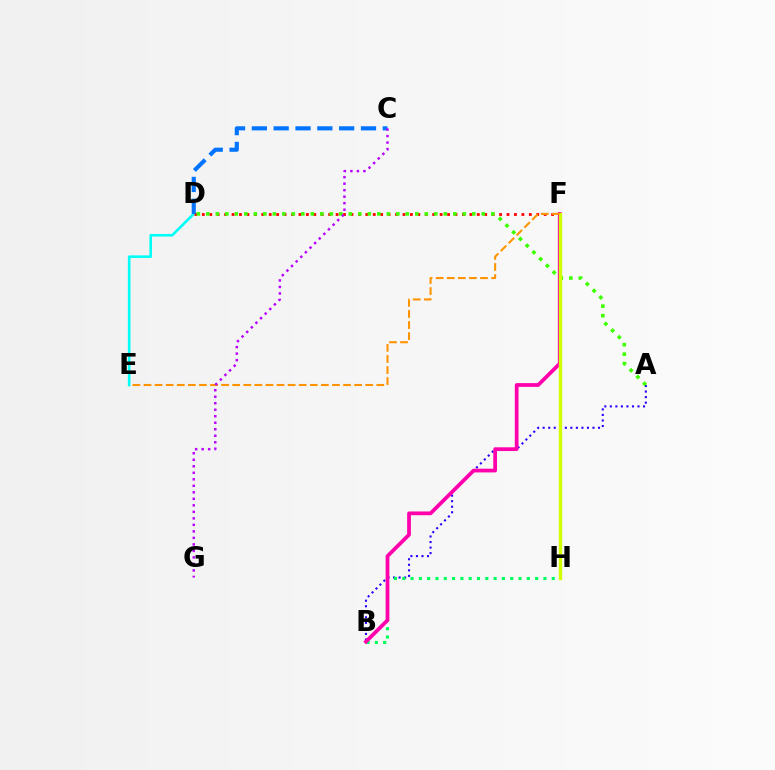{('A', 'B'): [{'color': '#2500ff', 'line_style': 'dotted', 'thickness': 1.5}], ('D', 'E'): [{'color': '#00fff6', 'line_style': 'solid', 'thickness': 1.87}], ('D', 'F'): [{'color': '#ff0000', 'line_style': 'dotted', 'thickness': 2.02}], ('C', 'D'): [{'color': '#0074ff', 'line_style': 'dashed', 'thickness': 2.97}], ('B', 'H'): [{'color': '#00ff5c', 'line_style': 'dotted', 'thickness': 2.26}], ('B', 'F'): [{'color': '#ff00ac', 'line_style': 'solid', 'thickness': 2.7}], ('A', 'D'): [{'color': '#3dff00', 'line_style': 'dotted', 'thickness': 2.58}], ('F', 'H'): [{'color': '#d1ff00', 'line_style': 'solid', 'thickness': 2.41}], ('E', 'F'): [{'color': '#ff9400', 'line_style': 'dashed', 'thickness': 1.51}], ('C', 'G'): [{'color': '#b900ff', 'line_style': 'dotted', 'thickness': 1.77}]}